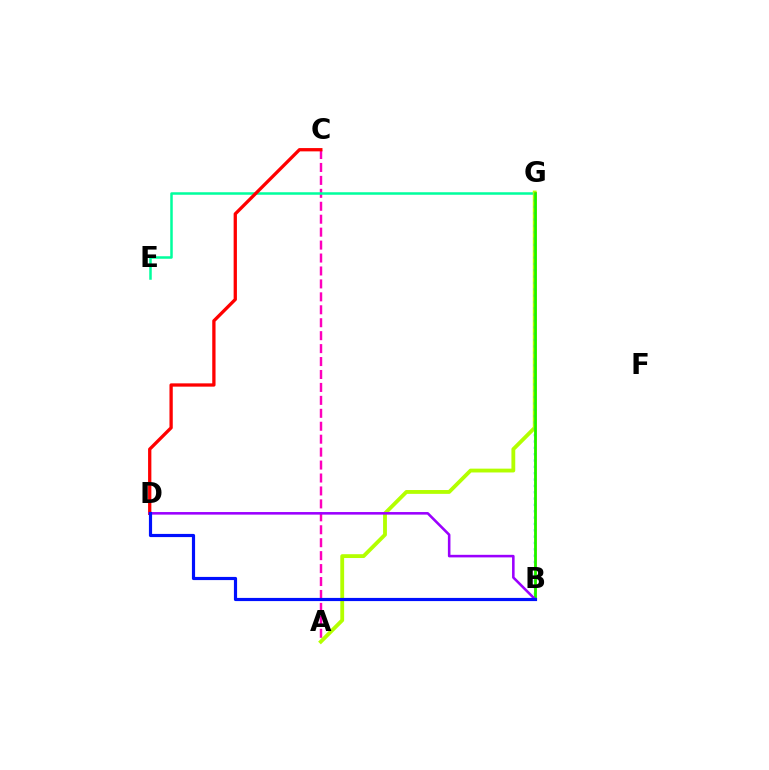{('A', 'C'): [{'color': '#ff00bd', 'line_style': 'dashed', 'thickness': 1.76}], ('E', 'G'): [{'color': '#00ff9d', 'line_style': 'solid', 'thickness': 1.81}], ('C', 'D'): [{'color': '#ff0000', 'line_style': 'solid', 'thickness': 2.37}], ('A', 'G'): [{'color': '#b3ff00', 'line_style': 'solid', 'thickness': 2.75}], ('B', 'G'): [{'color': '#00b5ff', 'line_style': 'dotted', 'thickness': 1.72}, {'color': '#ffa500', 'line_style': 'solid', 'thickness': 2.03}, {'color': '#08ff00', 'line_style': 'solid', 'thickness': 1.81}], ('B', 'D'): [{'color': '#9b00ff', 'line_style': 'solid', 'thickness': 1.85}, {'color': '#0010ff', 'line_style': 'solid', 'thickness': 2.29}]}